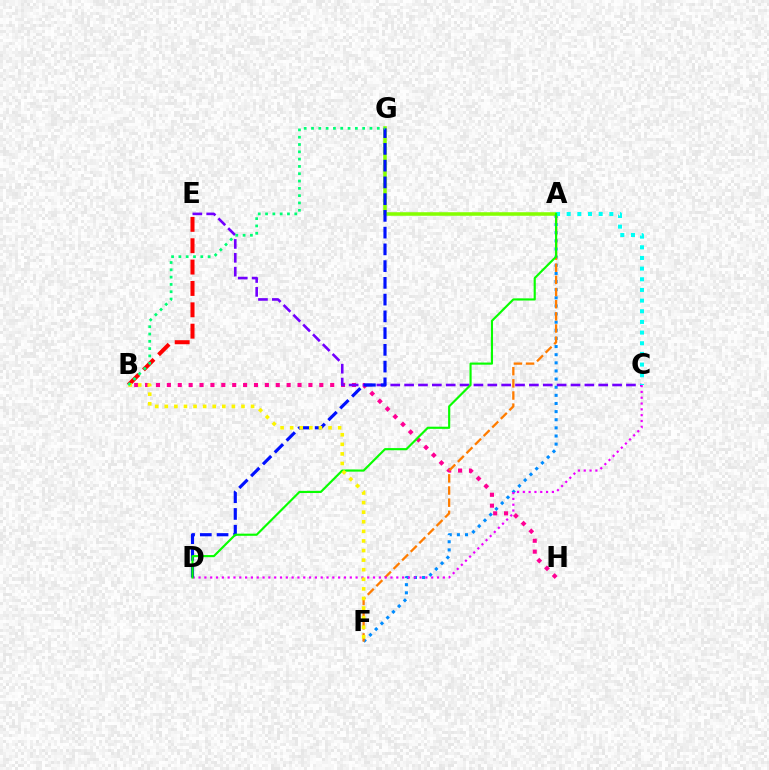{('B', 'H'): [{'color': '#ff0094', 'line_style': 'dotted', 'thickness': 2.96}], ('A', 'G'): [{'color': '#84ff00', 'line_style': 'solid', 'thickness': 2.55}], ('A', 'F'): [{'color': '#008cff', 'line_style': 'dotted', 'thickness': 2.21}, {'color': '#ff7c00', 'line_style': 'dashed', 'thickness': 1.65}], ('C', 'E'): [{'color': '#7200ff', 'line_style': 'dashed', 'thickness': 1.88}], ('C', 'D'): [{'color': '#ee00ff', 'line_style': 'dotted', 'thickness': 1.58}], ('B', 'E'): [{'color': '#ff0000', 'line_style': 'dashed', 'thickness': 2.9}], ('D', 'G'): [{'color': '#0010ff', 'line_style': 'dashed', 'thickness': 2.27}], ('A', 'C'): [{'color': '#00fff6', 'line_style': 'dotted', 'thickness': 2.9}], ('A', 'D'): [{'color': '#08ff00', 'line_style': 'solid', 'thickness': 1.55}], ('B', 'F'): [{'color': '#fcf500', 'line_style': 'dotted', 'thickness': 2.61}], ('B', 'G'): [{'color': '#00ff74', 'line_style': 'dotted', 'thickness': 1.99}]}